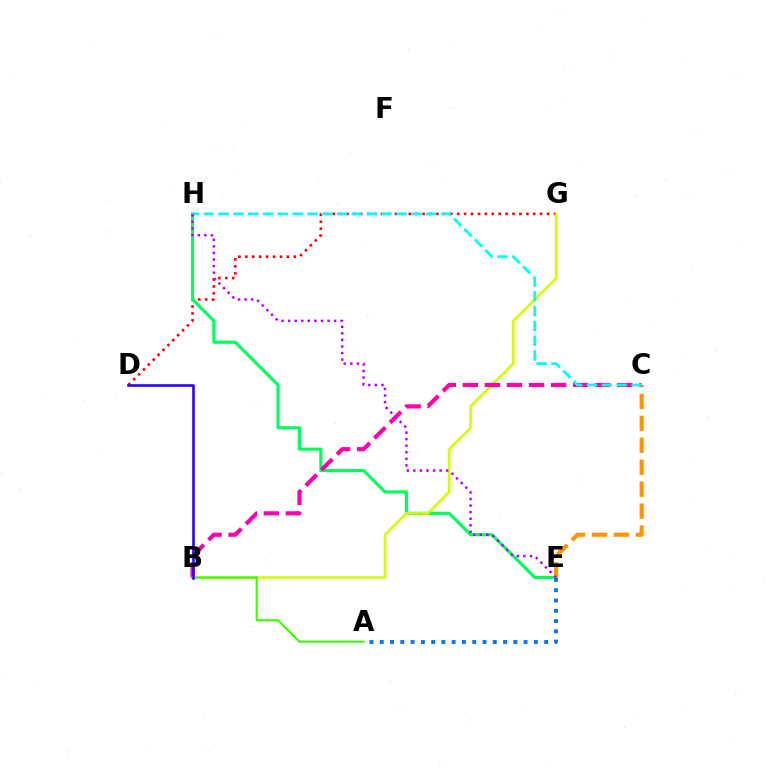{('D', 'G'): [{'color': '#ff0000', 'line_style': 'dotted', 'thickness': 1.88}], ('E', 'H'): [{'color': '#00ff5c', 'line_style': 'solid', 'thickness': 2.28}, {'color': '#b900ff', 'line_style': 'dotted', 'thickness': 1.78}], ('C', 'E'): [{'color': '#ff9400', 'line_style': 'dashed', 'thickness': 2.98}], ('B', 'G'): [{'color': '#d1ff00', 'line_style': 'solid', 'thickness': 1.9}], ('B', 'C'): [{'color': '#ff00ac', 'line_style': 'dashed', 'thickness': 3.0}], ('C', 'H'): [{'color': '#00fff6', 'line_style': 'dashed', 'thickness': 2.01}], ('A', 'E'): [{'color': '#0074ff', 'line_style': 'dotted', 'thickness': 2.79}], ('A', 'B'): [{'color': '#3dff00', 'line_style': 'solid', 'thickness': 1.53}], ('B', 'D'): [{'color': '#2500ff', 'line_style': 'solid', 'thickness': 1.86}]}